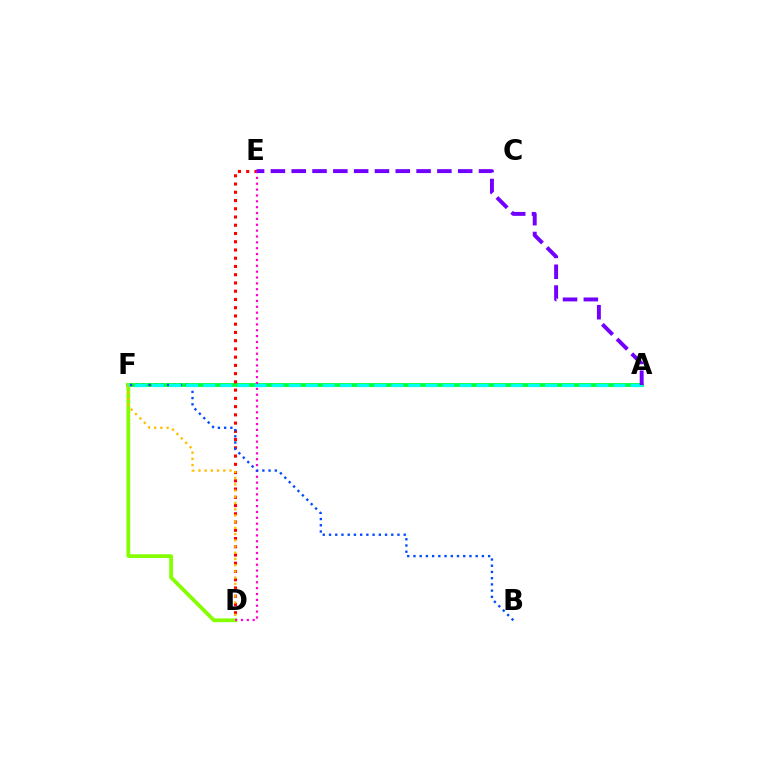{('A', 'F'): [{'color': '#00ff39', 'line_style': 'solid', 'thickness': 2.76}, {'color': '#00fff6', 'line_style': 'dashed', 'thickness': 2.32}], ('D', 'E'): [{'color': '#ff0000', 'line_style': 'dotted', 'thickness': 2.24}, {'color': '#ff00cf', 'line_style': 'dotted', 'thickness': 1.59}], ('D', 'F'): [{'color': '#84ff00', 'line_style': 'solid', 'thickness': 2.71}, {'color': '#ffbd00', 'line_style': 'dotted', 'thickness': 1.69}], ('B', 'F'): [{'color': '#004bff', 'line_style': 'dotted', 'thickness': 1.69}], ('A', 'E'): [{'color': '#7200ff', 'line_style': 'dashed', 'thickness': 2.83}]}